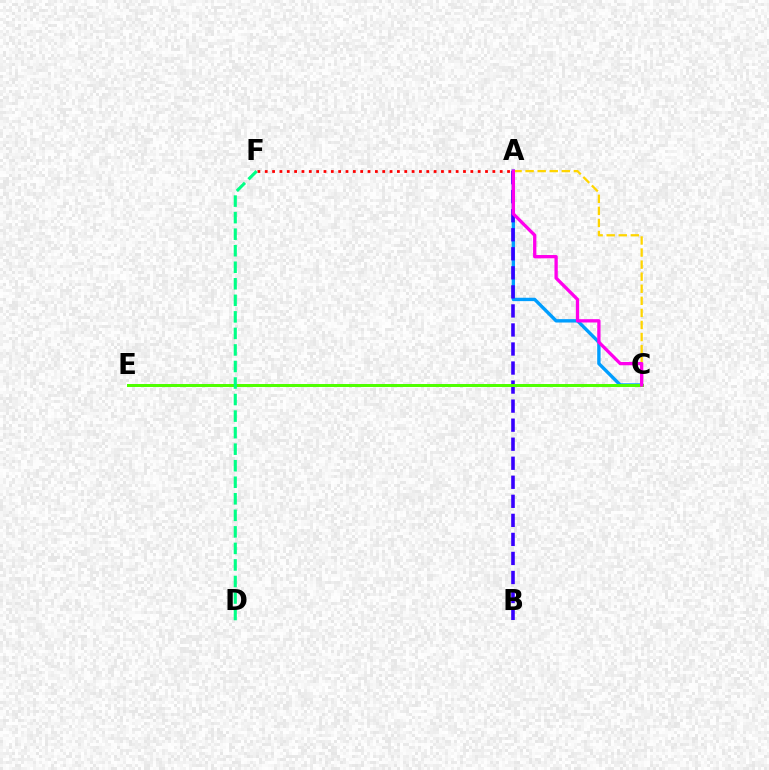{('A', 'F'): [{'color': '#ff0000', 'line_style': 'dotted', 'thickness': 1.99}], ('A', 'C'): [{'color': '#009eff', 'line_style': 'solid', 'thickness': 2.43}, {'color': '#ffd500', 'line_style': 'dashed', 'thickness': 1.64}, {'color': '#ff00ed', 'line_style': 'solid', 'thickness': 2.38}], ('A', 'B'): [{'color': '#3700ff', 'line_style': 'dashed', 'thickness': 2.59}], ('C', 'E'): [{'color': '#4fff00', 'line_style': 'solid', 'thickness': 2.14}], ('D', 'F'): [{'color': '#00ff86', 'line_style': 'dashed', 'thickness': 2.25}]}